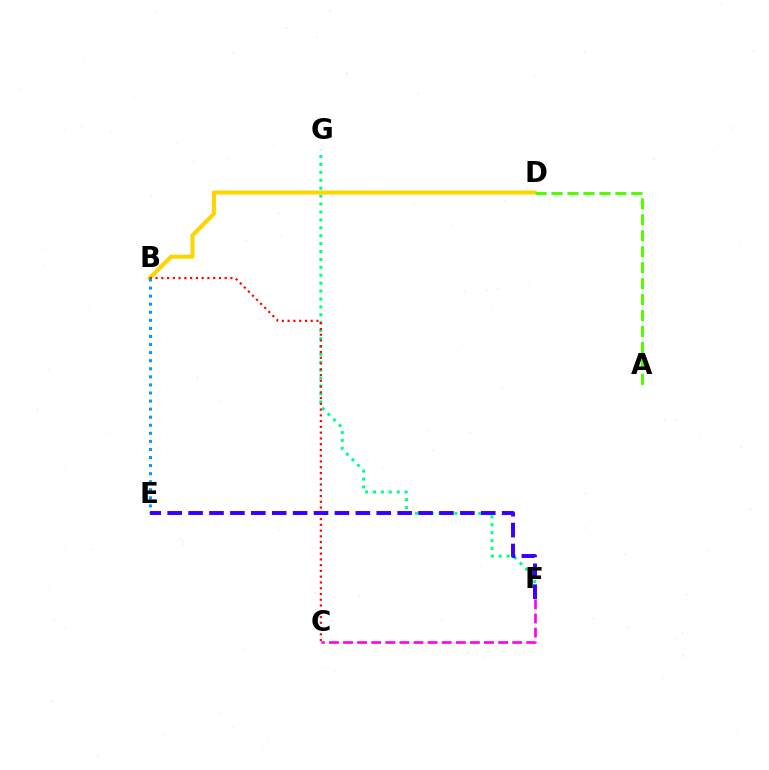{('F', 'G'): [{'color': '#00ff86', 'line_style': 'dotted', 'thickness': 2.15}], ('B', 'D'): [{'color': '#ffd500', 'line_style': 'solid', 'thickness': 2.92}], ('C', 'F'): [{'color': '#ff00ed', 'line_style': 'dashed', 'thickness': 1.92}], ('B', 'C'): [{'color': '#ff0000', 'line_style': 'dotted', 'thickness': 1.57}], ('A', 'D'): [{'color': '#4fff00', 'line_style': 'dashed', 'thickness': 2.17}], ('B', 'E'): [{'color': '#009eff', 'line_style': 'dotted', 'thickness': 2.19}], ('E', 'F'): [{'color': '#3700ff', 'line_style': 'dashed', 'thickness': 2.84}]}